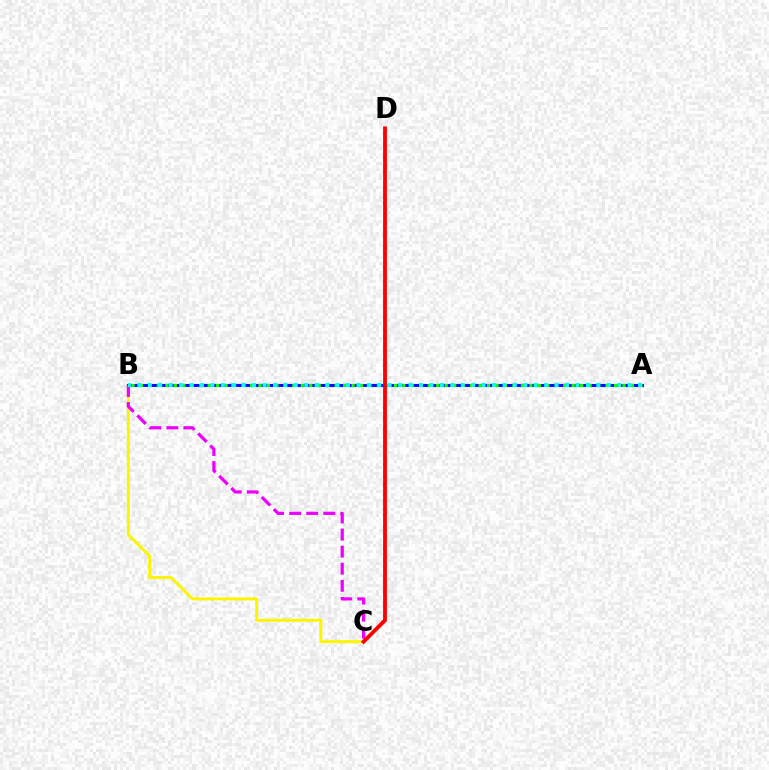{('B', 'C'): [{'color': '#fcf500', 'line_style': 'solid', 'thickness': 2.16}, {'color': '#ee00ff', 'line_style': 'dashed', 'thickness': 2.32}], ('A', 'B'): [{'color': '#0010ff', 'line_style': 'solid', 'thickness': 2.2}, {'color': '#08ff00', 'line_style': 'dotted', 'thickness': 2.3}, {'color': '#00fff6', 'line_style': 'dotted', 'thickness': 2.83}], ('C', 'D'): [{'color': '#ff0000', 'line_style': 'solid', 'thickness': 2.76}]}